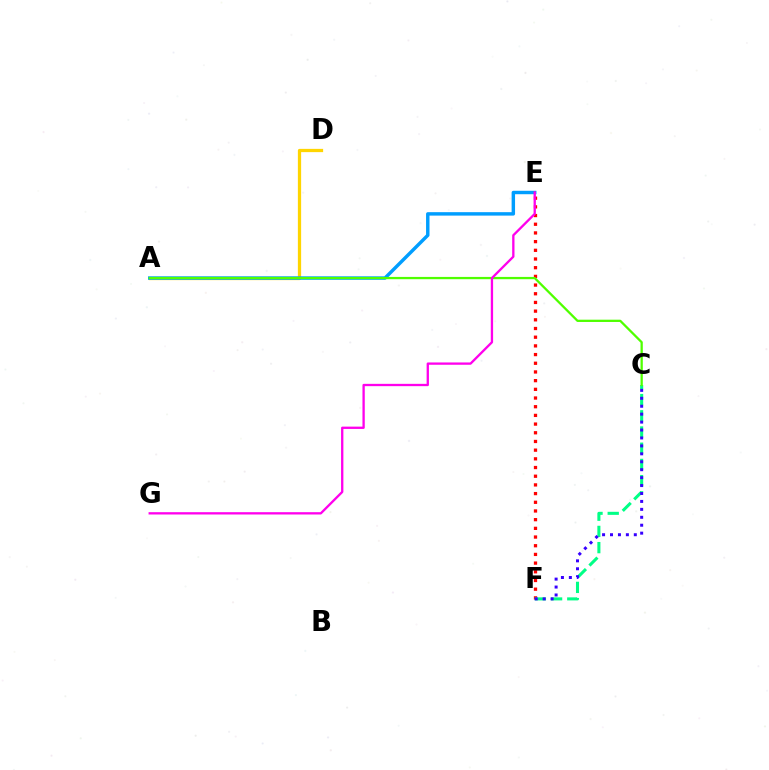{('E', 'F'): [{'color': '#ff0000', 'line_style': 'dotted', 'thickness': 2.36}], ('C', 'F'): [{'color': '#00ff86', 'line_style': 'dashed', 'thickness': 2.2}, {'color': '#3700ff', 'line_style': 'dotted', 'thickness': 2.16}], ('A', 'D'): [{'color': '#ffd500', 'line_style': 'solid', 'thickness': 2.35}], ('A', 'E'): [{'color': '#009eff', 'line_style': 'solid', 'thickness': 2.48}], ('A', 'C'): [{'color': '#4fff00', 'line_style': 'solid', 'thickness': 1.64}], ('E', 'G'): [{'color': '#ff00ed', 'line_style': 'solid', 'thickness': 1.67}]}